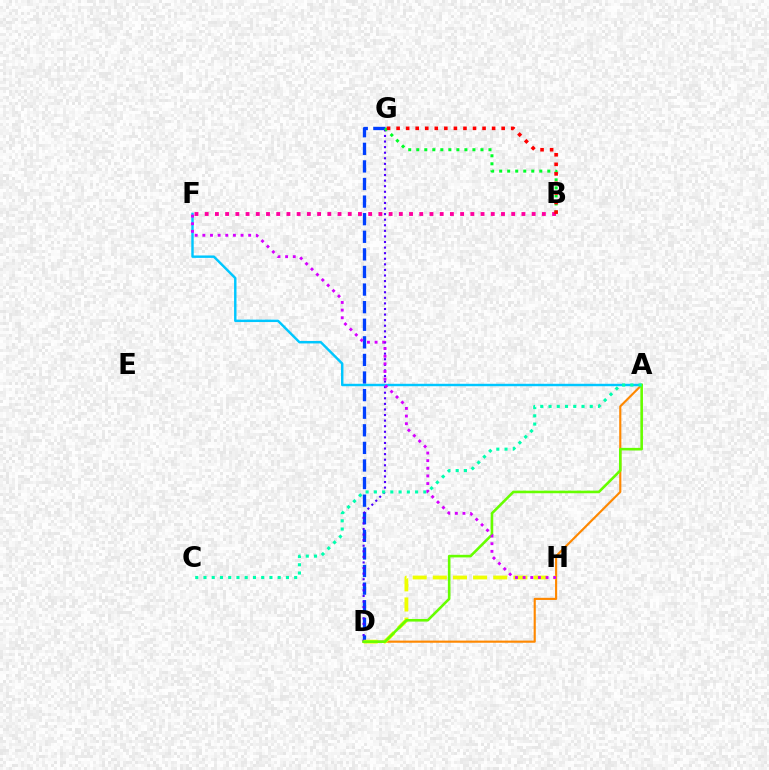{('D', 'G'): [{'color': '#003fff', 'line_style': 'dashed', 'thickness': 2.39}, {'color': '#4f00ff', 'line_style': 'dotted', 'thickness': 1.52}], ('A', 'D'): [{'color': '#ff8800', 'line_style': 'solid', 'thickness': 1.54}, {'color': '#66ff00', 'line_style': 'solid', 'thickness': 1.87}], ('A', 'F'): [{'color': '#00c7ff', 'line_style': 'solid', 'thickness': 1.75}], ('D', 'H'): [{'color': '#eeff00', 'line_style': 'dashed', 'thickness': 2.74}], ('B', 'G'): [{'color': '#00ff27', 'line_style': 'dotted', 'thickness': 2.18}, {'color': '#ff0000', 'line_style': 'dotted', 'thickness': 2.6}], ('A', 'C'): [{'color': '#00ffaf', 'line_style': 'dotted', 'thickness': 2.24}], ('B', 'F'): [{'color': '#ff00a0', 'line_style': 'dotted', 'thickness': 2.78}], ('F', 'H'): [{'color': '#d600ff', 'line_style': 'dotted', 'thickness': 2.07}]}